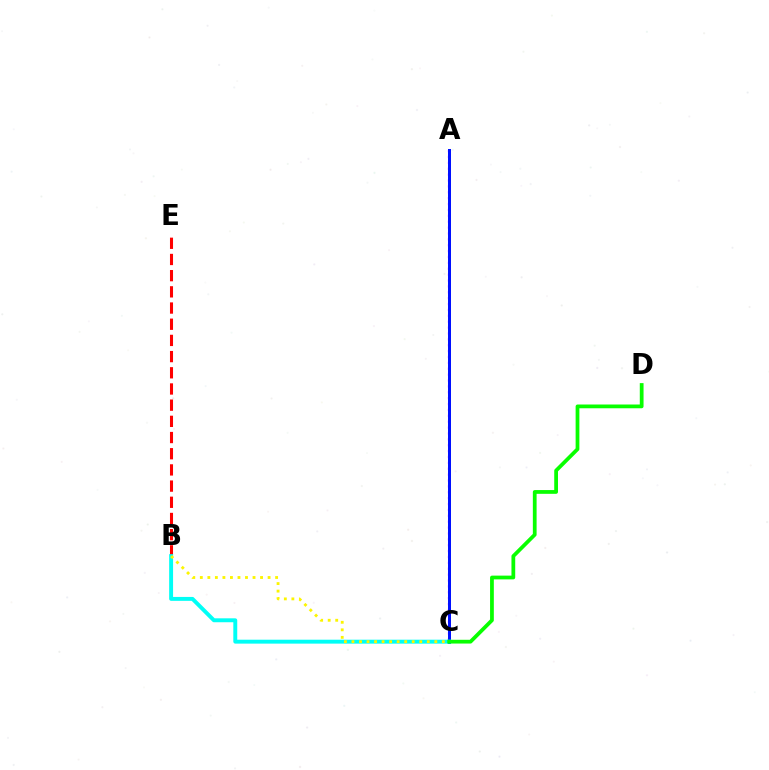{('B', 'E'): [{'color': '#ff0000', 'line_style': 'dashed', 'thickness': 2.2}], ('A', 'C'): [{'color': '#ee00ff', 'line_style': 'dotted', 'thickness': 1.6}, {'color': '#0010ff', 'line_style': 'solid', 'thickness': 2.16}], ('B', 'C'): [{'color': '#00fff6', 'line_style': 'solid', 'thickness': 2.82}, {'color': '#fcf500', 'line_style': 'dotted', 'thickness': 2.05}], ('C', 'D'): [{'color': '#08ff00', 'line_style': 'solid', 'thickness': 2.71}]}